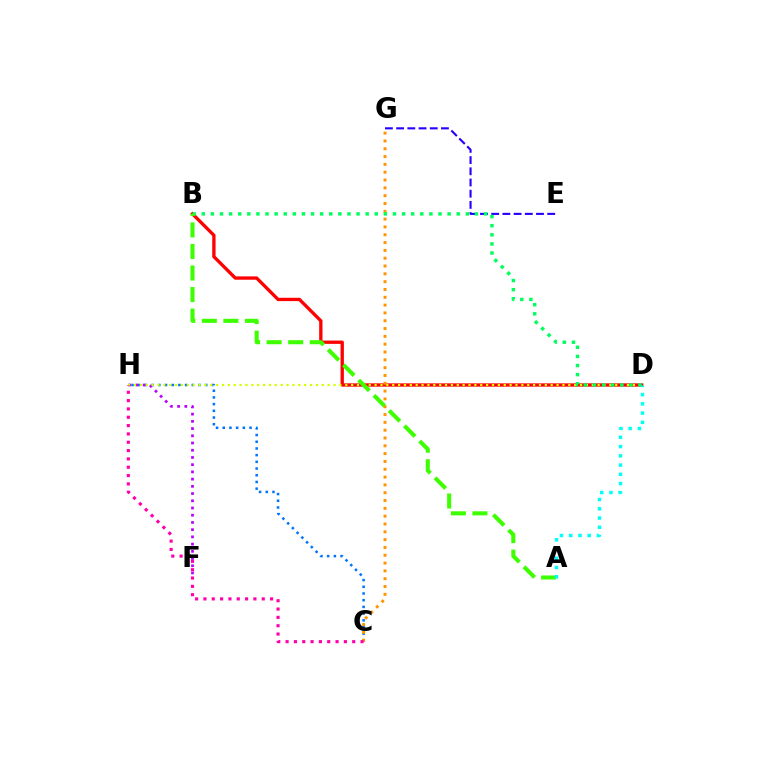{('C', 'H'): [{'color': '#0074ff', 'line_style': 'dotted', 'thickness': 1.82}, {'color': '#ff00ac', 'line_style': 'dotted', 'thickness': 2.26}], ('F', 'H'): [{'color': '#b900ff', 'line_style': 'dotted', 'thickness': 1.96}], ('E', 'G'): [{'color': '#2500ff', 'line_style': 'dashed', 'thickness': 1.52}], ('B', 'D'): [{'color': '#ff0000', 'line_style': 'solid', 'thickness': 2.39}, {'color': '#00ff5c', 'line_style': 'dotted', 'thickness': 2.47}], ('C', 'G'): [{'color': '#ff9400', 'line_style': 'dotted', 'thickness': 2.12}], ('D', 'H'): [{'color': '#d1ff00', 'line_style': 'dotted', 'thickness': 1.59}], ('A', 'B'): [{'color': '#3dff00', 'line_style': 'dashed', 'thickness': 2.93}], ('A', 'D'): [{'color': '#00fff6', 'line_style': 'dotted', 'thickness': 2.51}]}